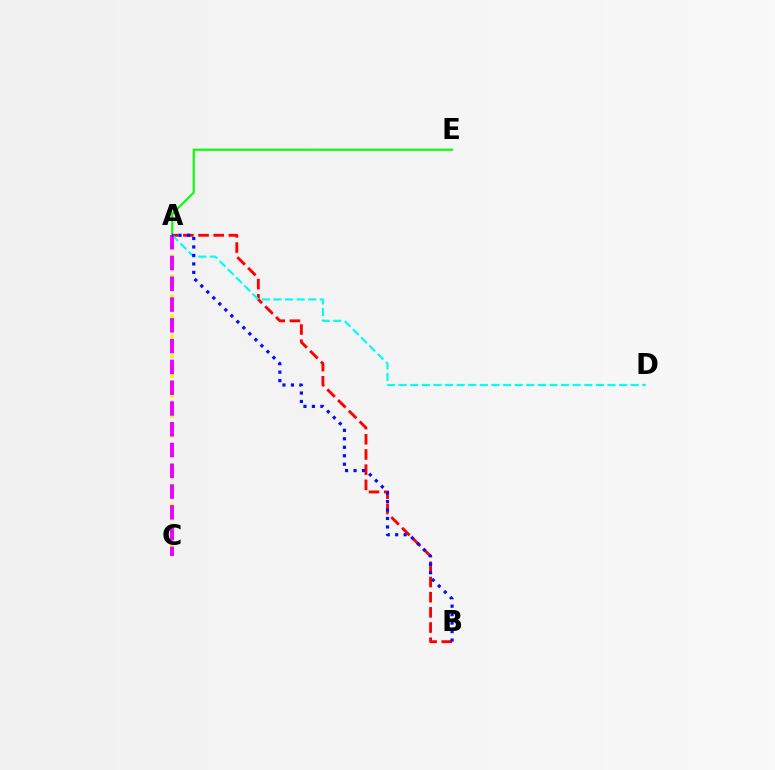{('A', 'B'): [{'color': '#ff0000', 'line_style': 'dashed', 'thickness': 2.06}, {'color': '#0010ff', 'line_style': 'dotted', 'thickness': 2.3}], ('A', 'D'): [{'color': '#00fff6', 'line_style': 'dashed', 'thickness': 1.58}], ('A', 'C'): [{'color': '#fcf500', 'line_style': 'dotted', 'thickness': 2.7}, {'color': '#ee00ff', 'line_style': 'dashed', 'thickness': 2.82}], ('A', 'E'): [{'color': '#08ff00', 'line_style': 'solid', 'thickness': 1.55}]}